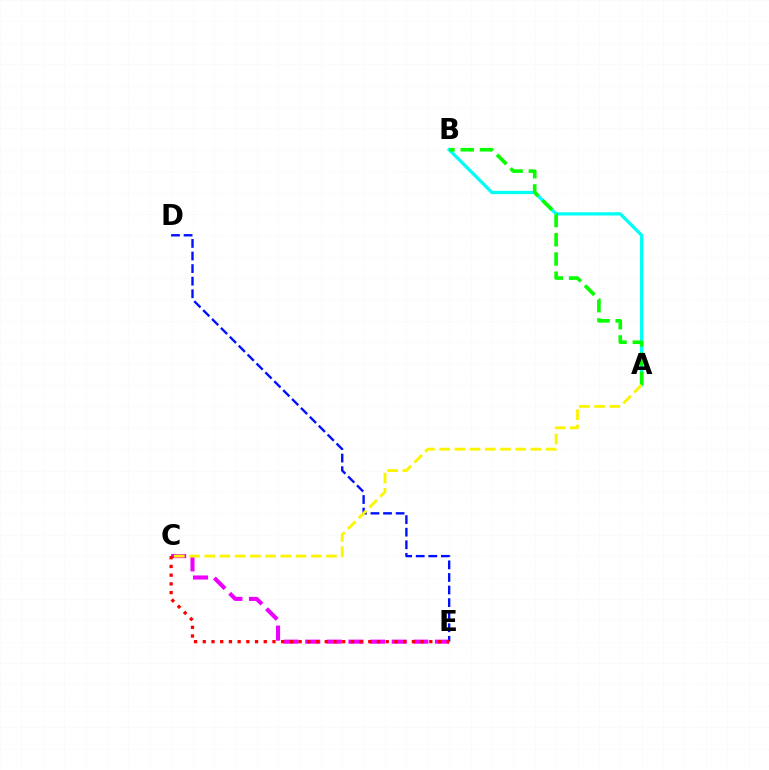{('D', 'E'): [{'color': '#0010ff', 'line_style': 'dashed', 'thickness': 1.71}], ('A', 'B'): [{'color': '#00fff6', 'line_style': 'solid', 'thickness': 2.36}, {'color': '#08ff00', 'line_style': 'dashed', 'thickness': 2.61}], ('C', 'E'): [{'color': '#ee00ff', 'line_style': 'dashed', 'thickness': 2.94}, {'color': '#ff0000', 'line_style': 'dotted', 'thickness': 2.37}], ('A', 'C'): [{'color': '#fcf500', 'line_style': 'dashed', 'thickness': 2.07}]}